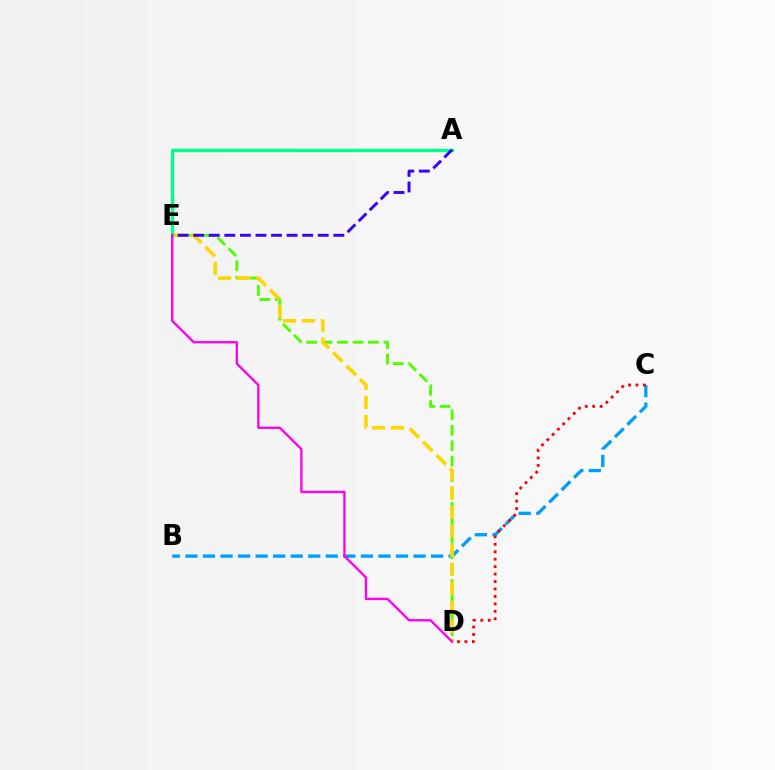{('B', 'C'): [{'color': '#009eff', 'line_style': 'dashed', 'thickness': 2.38}], ('C', 'D'): [{'color': '#ff0000', 'line_style': 'dotted', 'thickness': 2.02}], ('D', 'E'): [{'color': '#4fff00', 'line_style': 'dashed', 'thickness': 2.09}, {'color': '#ffd500', 'line_style': 'dashed', 'thickness': 2.58}, {'color': '#ff00ed', 'line_style': 'solid', 'thickness': 1.68}], ('A', 'E'): [{'color': '#00ff86', 'line_style': 'solid', 'thickness': 2.38}, {'color': '#3700ff', 'line_style': 'dashed', 'thickness': 2.12}]}